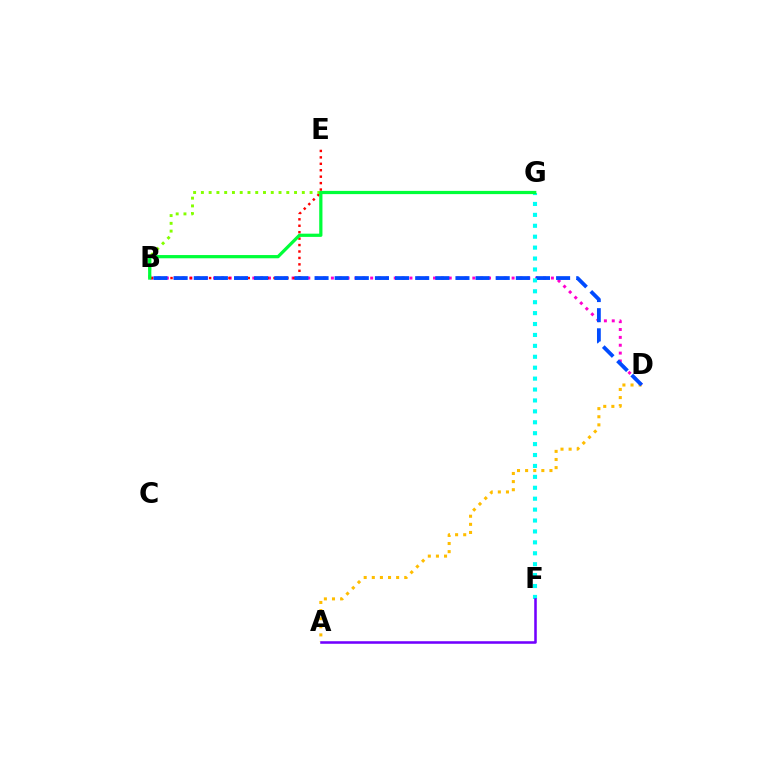{('B', 'D'): [{'color': '#ff00cf', 'line_style': 'dotted', 'thickness': 2.13}, {'color': '#004bff', 'line_style': 'dashed', 'thickness': 2.73}], ('B', 'E'): [{'color': '#ff0000', 'line_style': 'dotted', 'thickness': 1.75}], ('B', 'G'): [{'color': '#84ff00', 'line_style': 'dotted', 'thickness': 2.11}, {'color': '#00ff39', 'line_style': 'solid', 'thickness': 2.32}], ('A', 'D'): [{'color': '#ffbd00', 'line_style': 'dotted', 'thickness': 2.2}], ('F', 'G'): [{'color': '#00fff6', 'line_style': 'dotted', 'thickness': 2.97}], ('A', 'F'): [{'color': '#7200ff', 'line_style': 'solid', 'thickness': 1.84}]}